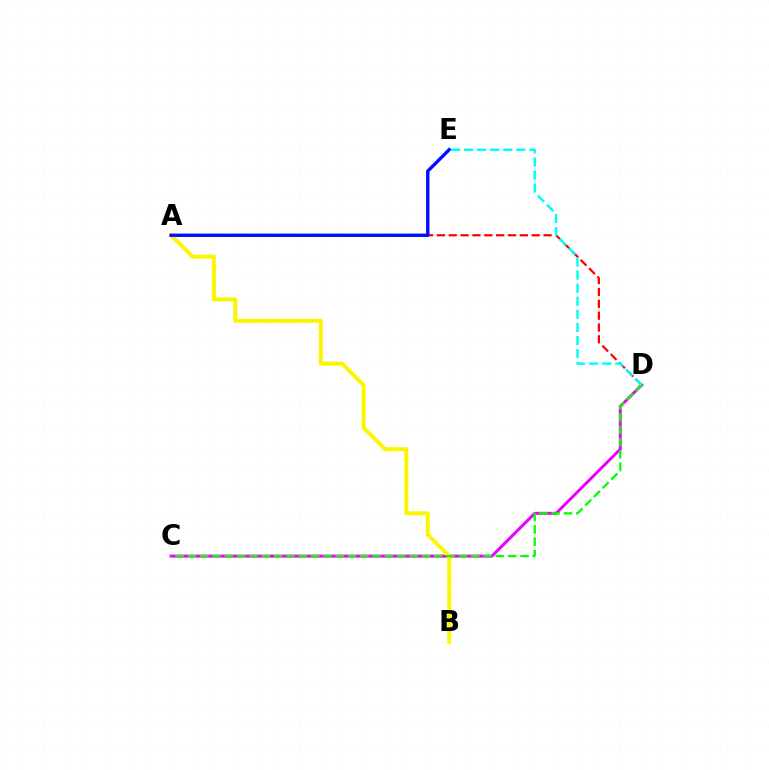{('C', 'D'): [{'color': '#ee00ff', 'line_style': 'solid', 'thickness': 2.17}, {'color': '#08ff00', 'line_style': 'dashed', 'thickness': 1.67}], ('A', 'B'): [{'color': '#fcf500', 'line_style': 'solid', 'thickness': 2.86}], ('A', 'D'): [{'color': '#ff0000', 'line_style': 'dashed', 'thickness': 1.61}], ('A', 'E'): [{'color': '#0010ff', 'line_style': 'solid', 'thickness': 2.43}], ('D', 'E'): [{'color': '#00fff6', 'line_style': 'dashed', 'thickness': 1.78}]}